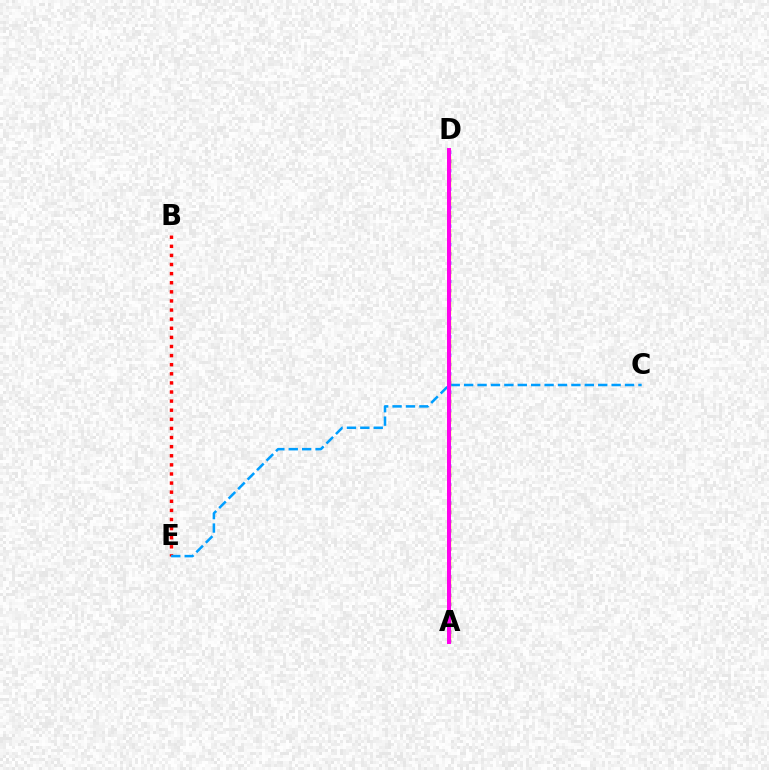{('A', 'D'): [{'color': '#00ff86', 'line_style': 'solid', 'thickness': 1.69}, {'color': '#3700ff', 'line_style': 'dotted', 'thickness': 2.51}, {'color': '#ffd500', 'line_style': 'dashed', 'thickness': 2.47}, {'color': '#4fff00', 'line_style': 'dashed', 'thickness': 2.65}, {'color': '#ff00ed', 'line_style': 'solid', 'thickness': 2.86}], ('B', 'E'): [{'color': '#ff0000', 'line_style': 'dotted', 'thickness': 2.47}], ('C', 'E'): [{'color': '#009eff', 'line_style': 'dashed', 'thickness': 1.82}]}